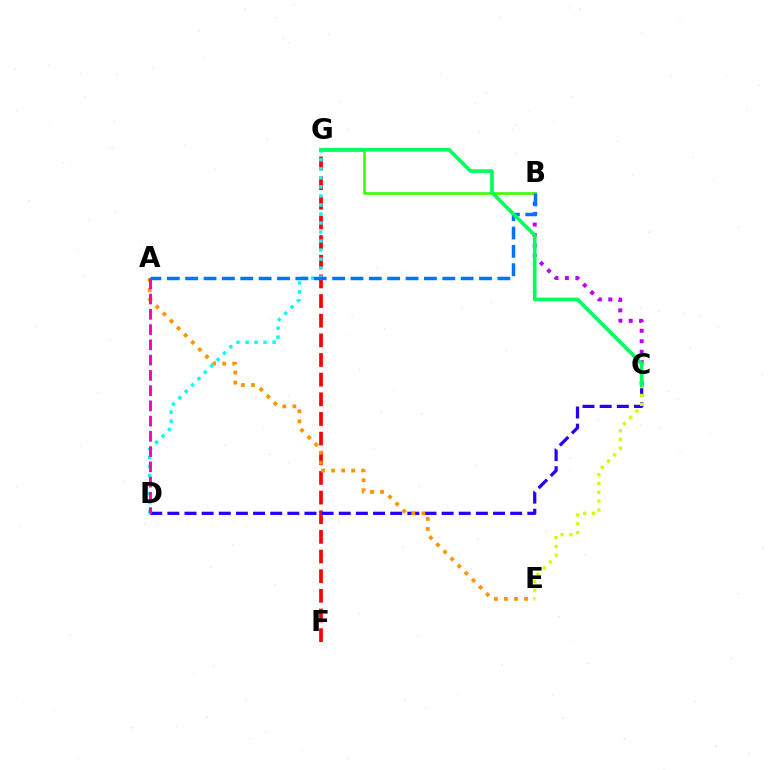{('B', 'C'): [{'color': '#b900ff', 'line_style': 'dotted', 'thickness': 2.84}], ('F', 'G'): [{'color': '#ff0000', 'line_style': 'dashed', 'thickness': 2.67}], ('C', 'D'): [{'color': '#2500ff', 'line_style': 'dashed', 'thickness': 2.33}], ('A', 'E'): [{'color': '#ff9400', 'line_style': 'dotted', 'thickness': 2.73}], ('B', 'G'): [{'color': '#3dff00', 'line_style': 'solid', 'thickness': 1.91}], ('D', 'G'): [{'color': '#00fff6', 'line_style': 'dotted', 'thickness': 2.45}], ('A', 'B'): [{'color': '#0074ff', 'line_style': 'dashed', 'thickness': 2.5}], ('A', 'D'): [{'color': '#ff00ac', 'line_style': 'dashed', 'thickness': 2.07}], ('C', 'E'): [{'color': '#d1ff00', 'line_style': 'dotted', 'thickness': 2.39}], ('C', 'G'): [{'color': '#00ff5c', 'line_style': 'solid', 'thickness': 2.63}]}